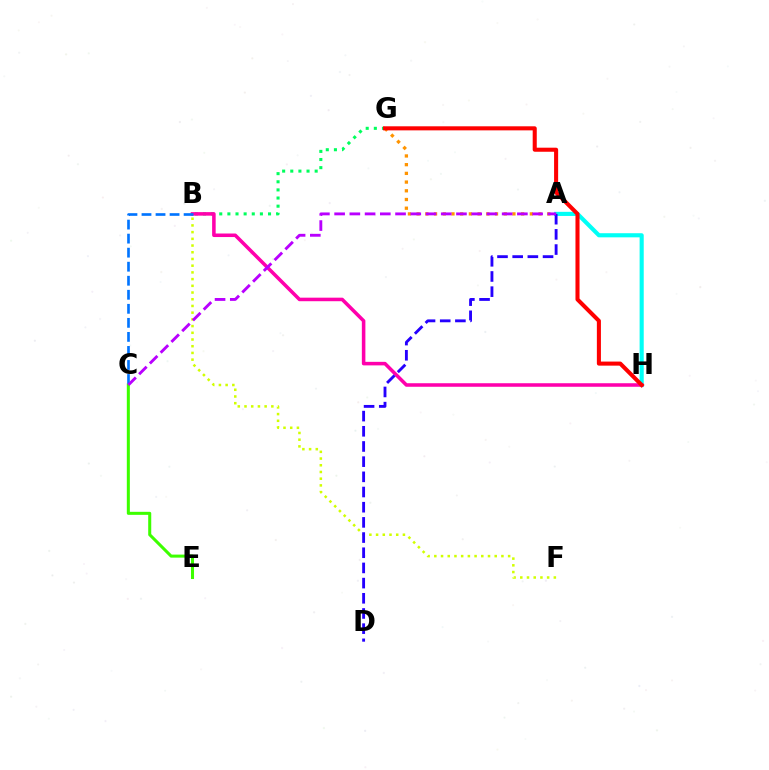{('A', 'H'): [{'color': '#00fff6', 'line_style': 'solid', 'thickness': 2.96}], ('B', 'F'): [{'color': '#d1ff00', 'line_style': 'dotted', 'thickness': 1.82}], ('A', 'G'): [{'color': '#ff9400', 'line_style': 'dotted', 'thickness': 2.37}], ('B', 'G'): [{'color': '#00ff5c', 'line_style': 'dotted', 'thickness': 2.21}], ('B', 'H'): [{'color': '#ff00ac', 'line_style': 'solid', 'thickness': 2.55}], ('A', 'D'): [{'color': '#2500ff', 'line_style': 'dashed', 'thickness': 2.06}], ('C', 'E'): [{'color': '#3dff00', 'line_style': 'solid', 'thickness': 2.19}], ('B', 'C'): [{'color': '#0074ff', 'line_style': 'dashed', 'thickness': 1.91}], ('G', 'H'): [{'color': '#ff0000', 'line_style': 'solid', 'thickness': 2.93}], ('A', 'C'): [{'color': '#b900ff', 'line_style': 'dashed', 'thickness': 2.07}]}